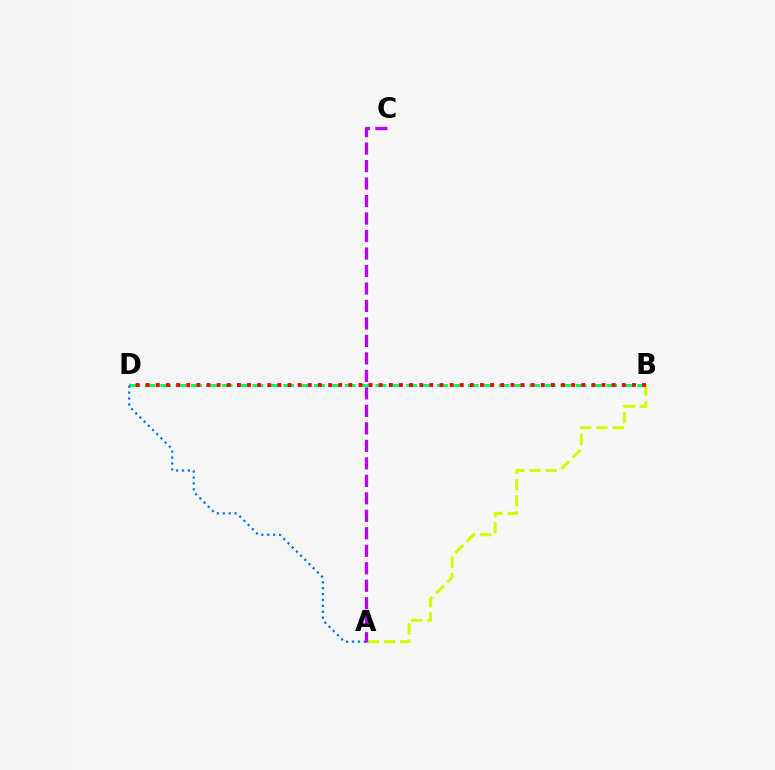{('B', 'D'): [{'color': '#00ff5c', 'line_style': 'dashed', 'thickness': 2.09}, {'color': '#ff0000', 'line_style': 'dotted', 'thickness': 2.75}], ('A', 'B'): [{'color': '#d1ff00', 'line_style': 'dashed', 'thickness': 2.2}], ('A', 'D'): [{'color': '#0074ff', 'line_style': 'dotted', 'thickness': 1.61}], ('A', 'C'): [{'color': '#b900ff', 'line_style': 'dashed', 'thickness': 2.38}]}